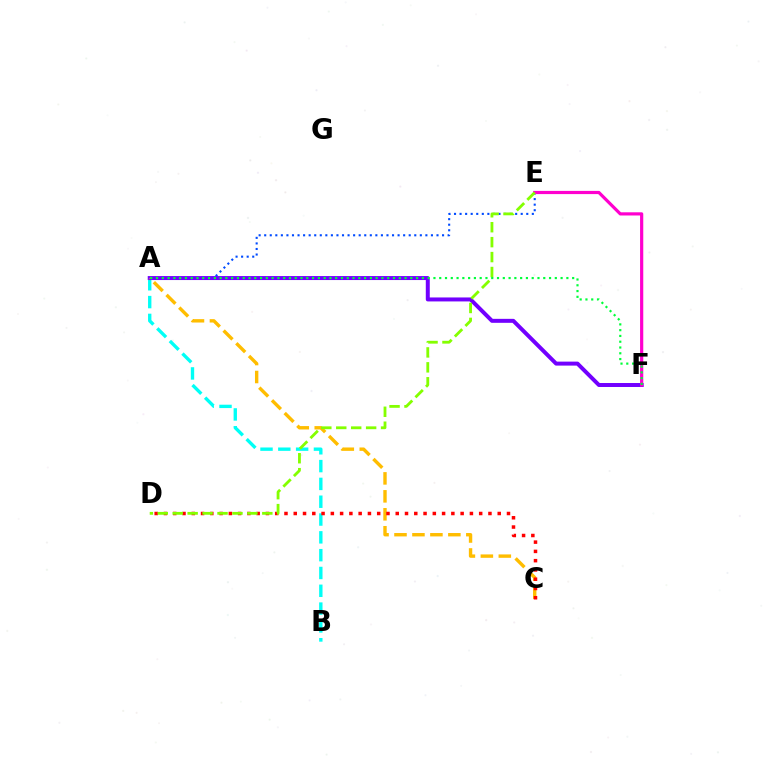{('A', 'B'): [{'color': '#00fff6', 'line_style': 'dashed', 'thickness': 2.42}], ('A', 'E'): [{'color': '#004bff', 'line_style': 'dotted', 'thickness': 1.51}], ('A', 'F'): [{'color': '#7200ff', 'line_style': 'solid', 'thickness': 2.86}, {'color': '#00ff39', 'line_style': 'dotted', 'thickness': 1.57}], ('A', 'C'): [{'color': '#ffbd00', 'line_style': 'dashed', 'thickness': 2.44}], ('E', 'F'): [{'color': '#ff00cf', 'line_style': 'solid', 'thickness': 2.3}], ('C', 'D'): [{'color': '#ff0000', 'line_style': 'dotted', 'thickness': 2.52}], ('D', 'E'): [{'color': '#84ff00', 'line_style': 'dashed', 'thickness': 2.03}]}